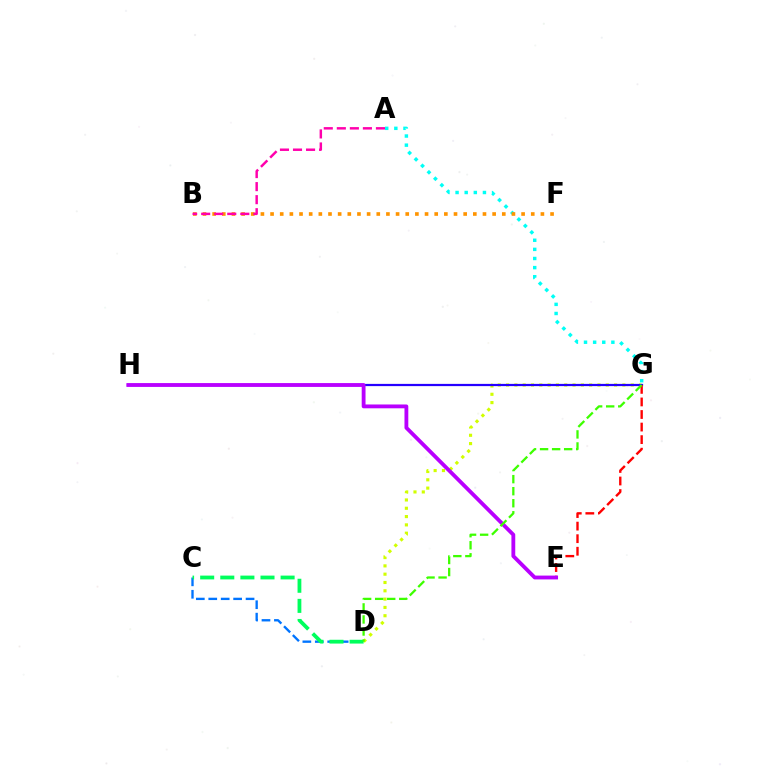{('A', 'G'): [{'color': '#00fff6', 'line_style': 'dotted', 'thickness': 2.48}], ('D', 'G'): [{'color': '#d1ff00', 'line_style': 'dotted', 'thickness': 2.26}, {'color': '#3dff00', 'line_style': 'dashed', 'thickness': 1.64}], ('G', 'H'): [{'color': '#2500ff', 'line_style': 'solid', 'thickness': 1.6}], ('E', 'G'): [{'color': '#ff0000', 'line_style': 'dashed', 'thickness': 1.71}], ('B', 'F'): [{'color': '#ff9400', 'line_style': 'dotted', 'thickness': 2.62}], ('C', 'D'): [{'color': '#0074ff', 'line_style': 'dashed', 'thickness': 1.69}, {'color': '#00ff5c', 'line_style': 'dashed', 'thickness': 2.73}], ('E', 'H'): [{'color': '#b900ff', 'line_style': 'solid', 'thickness': 2.75}], ('A', 'B'): [{'color': '#ff00ac', 'line_style': 'dashed', 'thickness': 1.77}]}